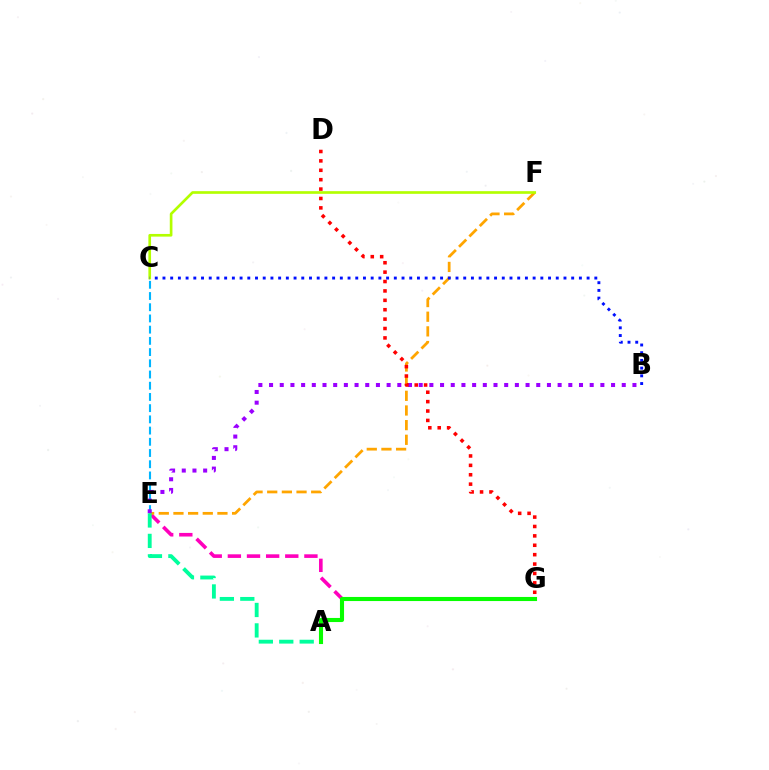{('E', 'G'): [{'color': '#ff00bd', 'line_style': 'dashed', 'thickness': 2.6}], ('C', 'E'): [{'color': '#00b5ff', 'line_style': 'dashed', 'thickness': 1.52}], ('E', 'F'): [{'color': '#ffa500', 'line_style': 'dashed', 'thickness': 1.99}], ('B', 'E'): [{'color': '#9b00ff', 'line_style': 'dotted', 'thickness': 2.9}], ('A', 'E'): [{'color': '#00ff9d', 'line_style': 'dashed', 'thickness': 2.78}], ('A', 'G'): [{'color': '#08ff00', 'line_style': 'solid', 'thickness': 2.95}], ('D', 'G'): [{'color': '#ff0000', 'line_style': 'dotted', 'thickness': 2.55}], ('C', 'F'): [{'color': '#b3ff00', 'line_style': 'solid', 'thickness': 1.92}], ('B', 'C'): [{'color': '#0010ff', 'line_style': 'dotted', 'thickness': 2.1}]}